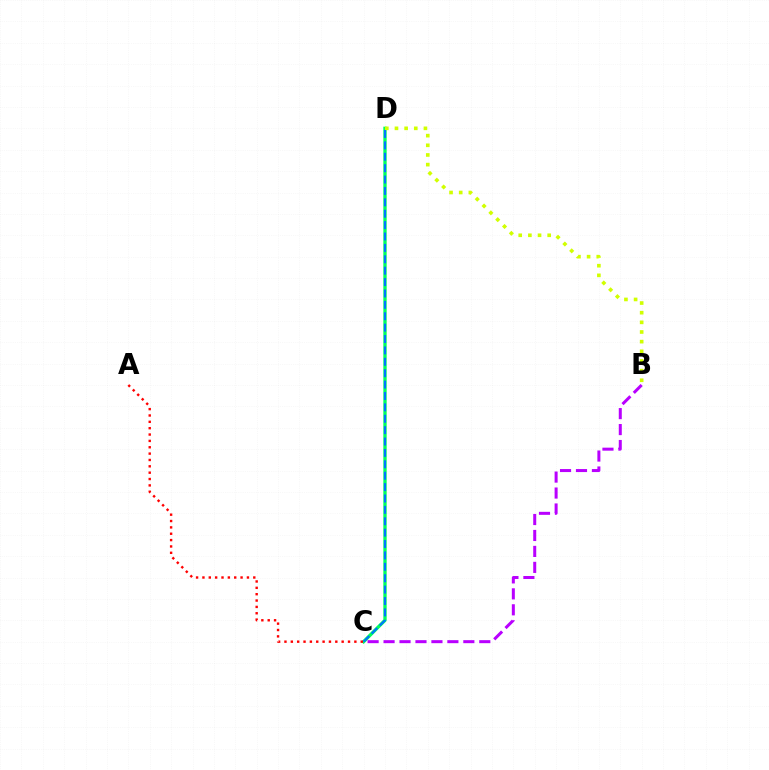{('C', 'D'): [{'color': '#00ff5c', 'line_style': 'solid', 'thickness': 2.41}, {'color': '#0074ff', 'line_style': 'dashed', 'thickness': 1.55}], ('B', 'D'): [{'color': '#d1ff00', 'line_style': 'dotted', 'thickness': 2.62}], ('A', 'C'): [{'color': '#ff0000', 'line_style': 'dotted', 'thickness': 1.73}], ('B', 'C'): [{'color': '#b900ff', 'line_style': 'dashed', 'thickness': 2.17}]}